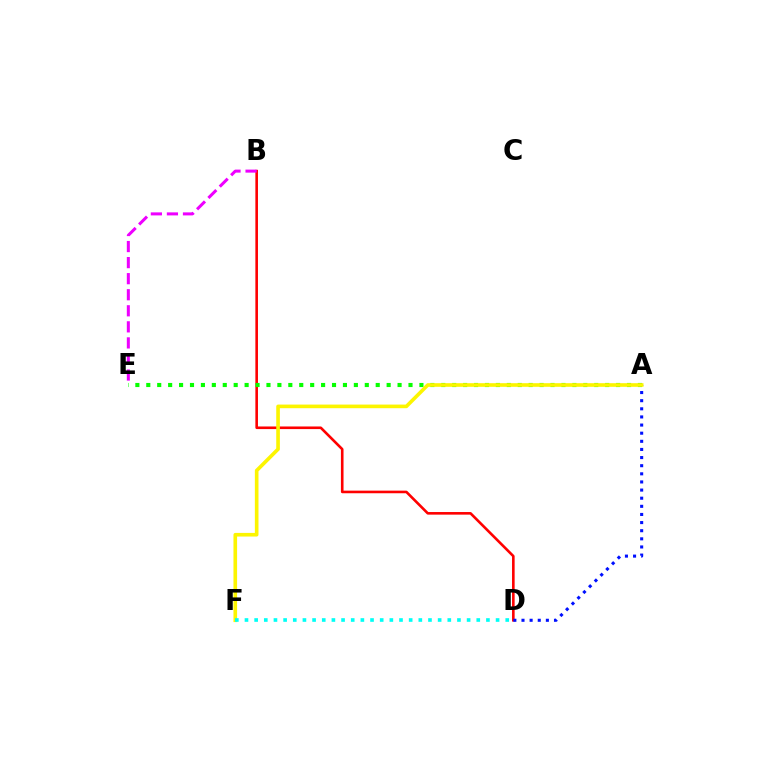{('B', 'D'): [{'color': '#ff0000', 'line_style': 'solid', 'thickness': 1.88}], ('A', 'E'): [{'color': '#08ff00', 'line_style': 'dotted', 'thickness': 2.97}], ('A', 'D'): [{'color': '#0010ff', 'line_style': 'dotted', 'thickness': 2.21}], ('A', 'F'): [{'color': '#fcf500', 'line_style': 'solid', 'thickness': 2.62}], ('D', 'F'): [{'color': '#00fff6', 'line_style': 'dotted', 'thickness': 2.62}], ('B', 'E'): [{'color': '#ee00ff', 'line_style': 'dashed', 'thickness': 2.18}]}